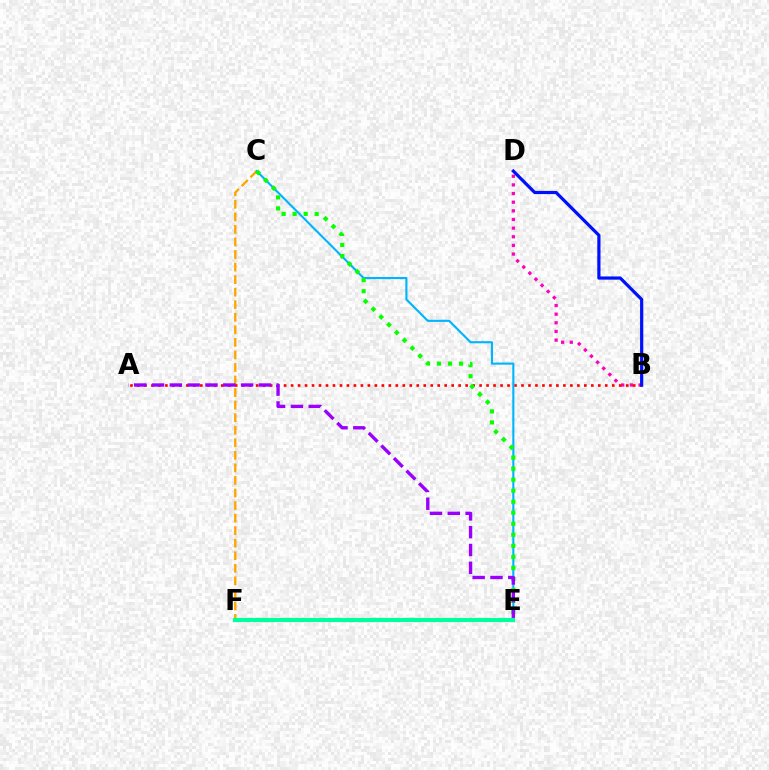{('B', 'D'): [{'color': '#ff00bd', 'line_style': 'dotted', 'thickness': 2.35}, {'color': '#0010ff', 'line_style': 'solid', 'thickness': 2.31}], ('C', 'F'): [{'color': '#ffa500', 'line_style': 'dashed', 'thickness': 1.71}], ('A', 'B'): [{'color': '#ff0000', 'line_style': 'dotted', 'thickness': 1.9}], ('E', 'F'): [{'color': '#b3ff00', 'line_style': 'solid', 'thickness': 1.53}, {'color': '#00ff9d', 'line_style': 'solid', 'thickness': 2.98}], ('C', 'E'): [{'color': '#00b5ff', 'line_style': 'solid', 'thickness': 1.53}, {'color': '#08ff00', 'line_style': 'dotted', 'thickness': 2.99}], ('A', 'E'): [{'color': '#9b00ff', 'line_style': 'dashed', 'thickness': 2.42}]}